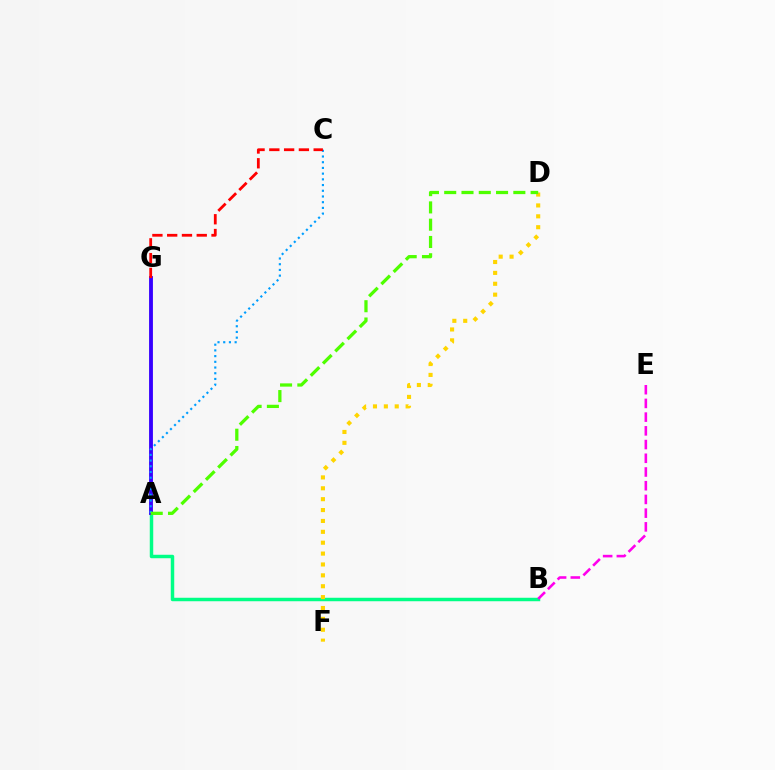{('A', 'B'): [{'color': '#00ff86', 'line_style': 'solid', 'thickness': 2.5}], ('D', 'F'): [{'color': '#ffd500', 'line_style': 'dotted', 'thickness': 2.96}], ('A', 'G'): [{'color': '#3700ff', 'line_style': 'solid', 'thickness': 2.77}], ('A', 'C'): [{'color': '#009eff', 'line_style': 'dotted', 'thickness': 1.55}], ('C', 'G'): [{'color': '#ff0000', 'line_style': 'dashed', 'thickness': 2.01}], ('A', 'D'): [{'color': '#4fff00', 'line_style': 'dashed', 'thickness': 2.35}], ('B', 'E'): [{'color': '#ff00ed', 'line_style': 'dashed', 'thickness': 1.86}]}